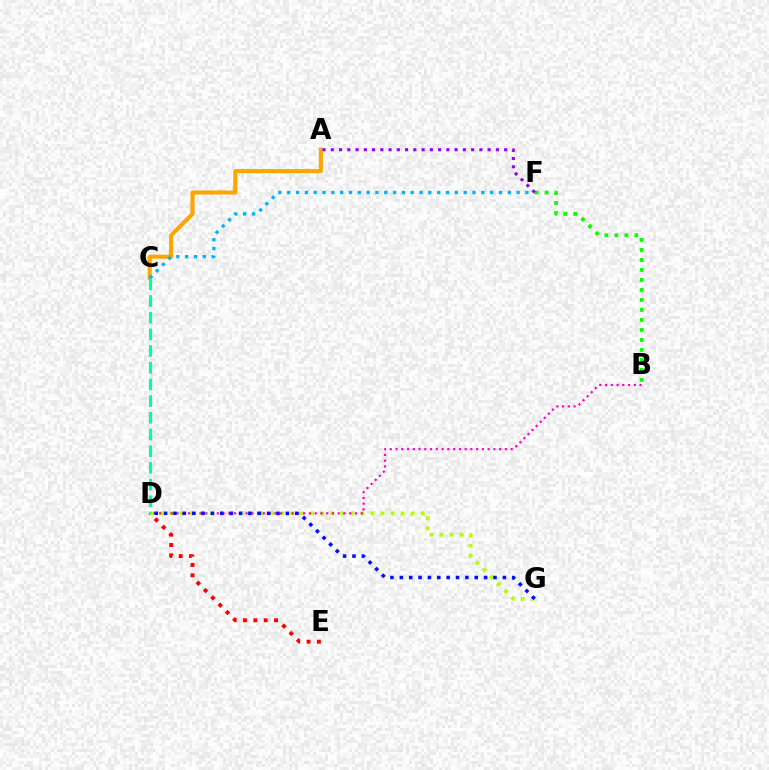{('D', 'E'): [{'color': '#ff0000', 'line_style': 'dotted', 'thickness': 2.81}], ('A', 'C'): [{'color': '#ffa500', 'line_style': 'solid', 'thickness': 2.93}], ('C', 'F'): [{'color': '#00b5ff', 'line_style': 'dotted', 'thickness': 2.4}], ('D', 'G'): [{'color': '#b3ff00', 'line_style': 'dotted', 'thickness': 2.73}, {'color': '#0010ff', 'line_style': 'dotted', 'thickness': 2.55}], ('B', 'F'): [{'color': '#08ff00', 'line_style': 'dotted', 'thickness': 2.72}], ('C', 'D'): [{'color': '#00ff9d', 'line_style': 'dashed', 'thickness': 2.27}], ('B', 'D'): [{'color': '#ff00bd', 'line_style': 'dotted', 'thickness': 1.56}], ('A', 'F'): [{'color': '#9b00ff', 'line_style': 'dotted', 'thickness': 2.24}]}